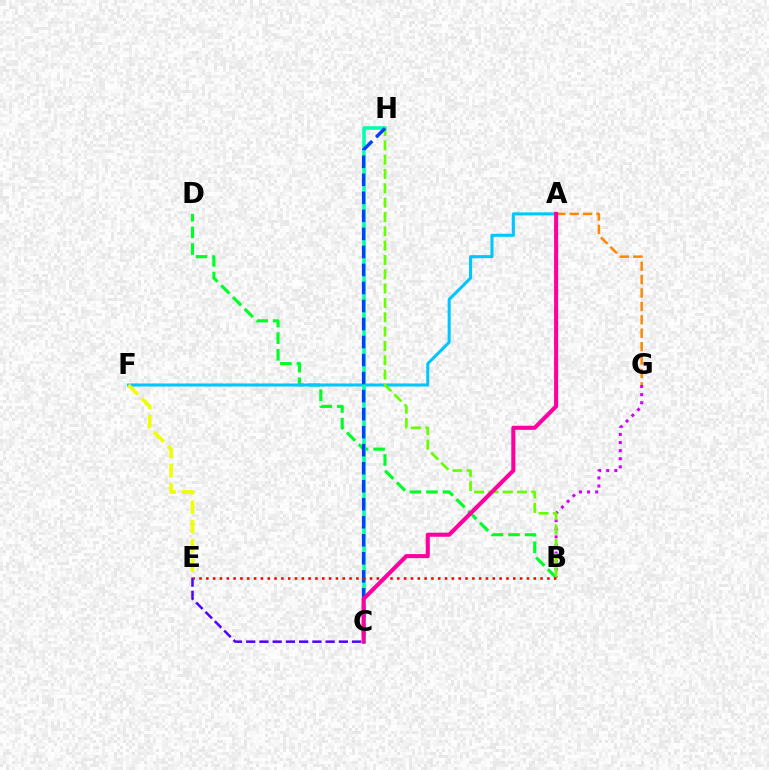{('B', 'D'): [{'color': '#00ff27', 'line_style': 'dashed', 'thickness': 2.26}], ('B', 'G'): [{'color': '#d600ff', 'line_style': 'dotted', 'thickness': 2.2}], ('A', 'G'): [{'color': '#ff8800', 'line_style': 'dashed', 'thickness': 1.82}], ('A', 'F'): [{'color': '#00c7ff', 'line_style': 'solid', 'thickness': 2.2}], ('C', 'H'): [{'color': '#00ffaf', 'line_style': 'solid', 'thickness': 2.56}, {'color': '#003fff', 'line_style': 'dashed', 'thickness': 2.45}], ('C', 'E'): [{'color': '#4f00ff', 'line_style': 'dashed', 'thickness': 1.8}], ('E', 'F'): [{'color': '#eeff00', 'line_style': 'dashed', 'thickness': 2.63}], ('B', 'H'): [{'color': '#66ff00', 'line_style': 'dashed', 'thickness': 1.95}], ('B', 'E'): [{'color': '#ff0000', 'line_style': 'dotted', 'thickness': 1.85}], ('A', 'C'): [{'color': '#ff00a0', 'line_style': 'solid', 'thickness': 2.94}]}